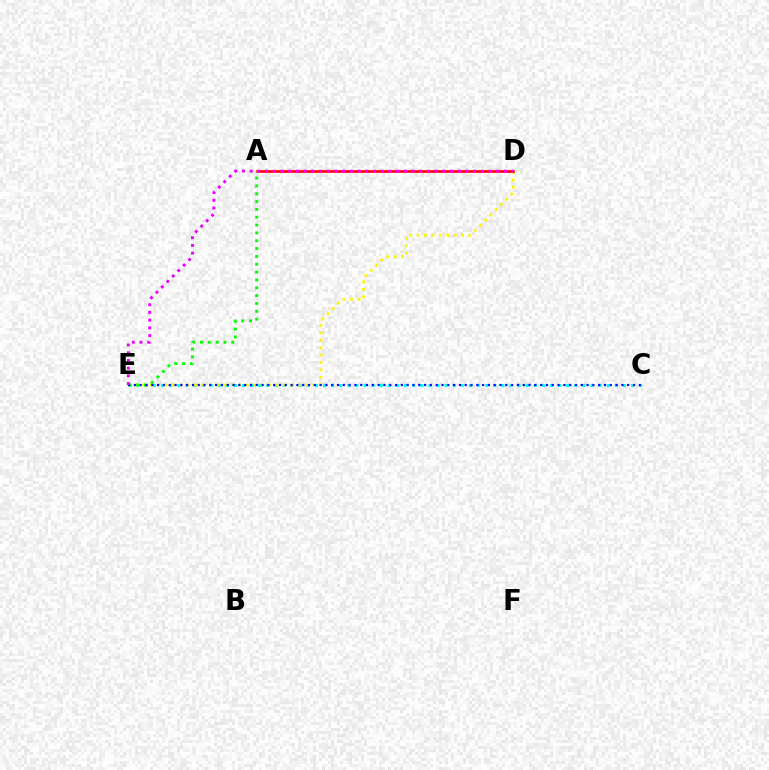{('C', 'E'): [{'color': '#00fff6', 'line_style': 'dotted', 'thickness': 2.2}, {'color': '#0010ff', 'line_style': 'dotted', 'thickness': 1.58}], ('D', 'E'): [{'color': '#fcf500', 'line_style': 'dotted', 'thickness': 2.01}, {'color': '#ee00ff', 'line_style': 'dotted', 'thickness': 2.09}], ('A', 'D'): [{'color': '#ff0000', 'line_style': 'solid', 'thickness': 1.9}], ('A', 'E'): [{'color': '#08ff00', 'line_style': 'dotted', 'thickness': 2.13}]}